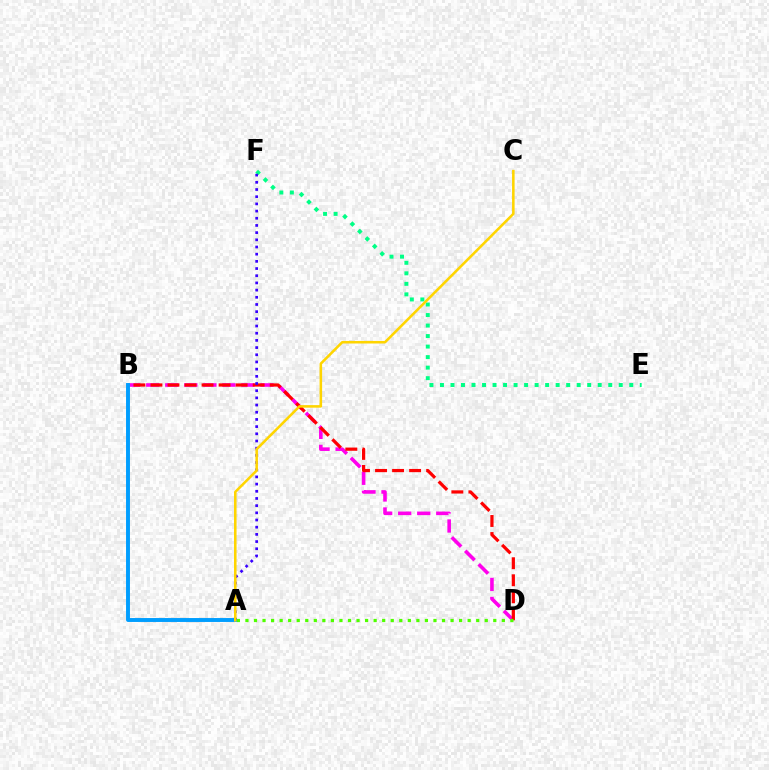{('B', 'D'): [{'color': '#ff00ed', 'line_style': 'dashed', 'thickness': 2.59}, {'color': '#ff0000', 'line_style': 'dashed', 'thickness': 2.31}], ('E', 'F'): [{'color': '#00ff86', 'line_style': 'dotted', 'thickness': 2.86}], ('A', 'D'): [{'color': '#4fff00', 'line_style': 'dotted', 'thickness': 2.32}], ('A', 'B'): [{'color': '#009eff', 'line_style': 'solid', 'thickness': 2.82}], ('A', 'F'): [{'color': '#3700ff', 'line_style': 'dotted', 'thickness': 1.95}], ('A', 'C'): [{'color': '#ffd500', 'line_style': 'solid', 'thickness': 1.84}]}